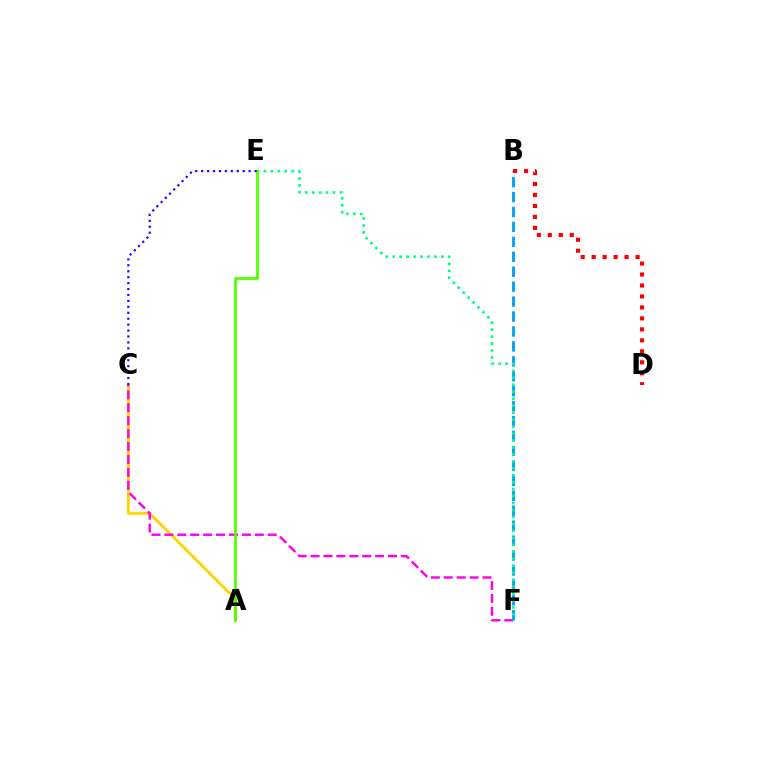{('A', 'C'): [{'color': '#ffd500', 'line_style': 'solid', 'thickness': 2.06}], ('C', 'F'): [{'color': '#ff00ed', 'line_style': 'dashed', 'thickness': 1.75}], ('B', 'F'): [{'color': '#009eff', 'line_style': 'dashed', 'thickness': 2.03}], ('E', 'F'): [{'color': '#00ff86', 'line_style': 'dotted', 'thickness': 1.89}], ('B', 'D'): [{'color': '#ff0000', 'line_style': 'dotted', 'thickness': 2.98}], ('A', 'E'): [{'color': '#4fff00', 'line_style': 'solid', 'thickness': 1.96}], ('C', 'E'): [{'color': '#3700ff', 'line_style': 'dotted', 'thickness': 1.61}]}